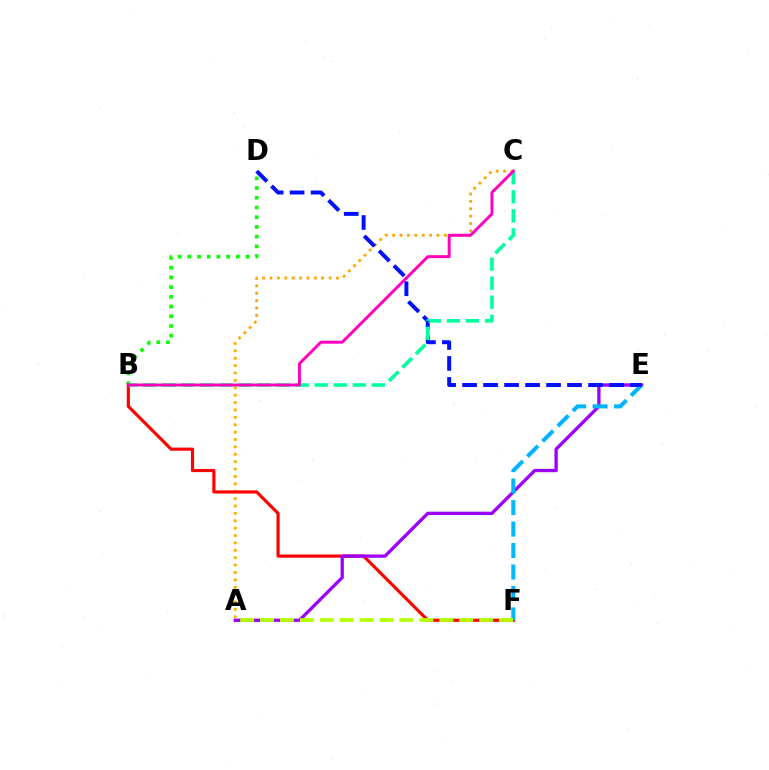{('B', 'D'): [{'color': '#08ff00', 'line_style': 'dotted', 'thickness': 2.64}], ('A', 'C'): [{'color': '#ffa500', 'line_style': 'dotted', 'thickness': 2.01}], ('B', 'F'): [{'color': '#ff0000', 'line_style': 'solid', 'thickness': 2.26}], ('A', 'E'): [{'color': '#9b00ff', 'line_style': 'solid', 'thickness': 2.37}], ('E', 'F'): [{'color': '#00b5ff', 'line_style': 'dashed', 'thickness': 2.92}], ('D', 'E'): [{'color': '#0010ff', 'line_style': 'dashed', 'thickness': 2.85}], ('A', 'F'): [{'color': '#b3ff00', 'line_style': 'dashed', 'thickness': 2.71}], ('B', 'C'): [{'color': '#00ff9d', 'line_style': 'dashed', 'thickness': 2.59}, {'color': '#ff00bd', 'line_style': 'solid', 'thickness': 2.12}]}